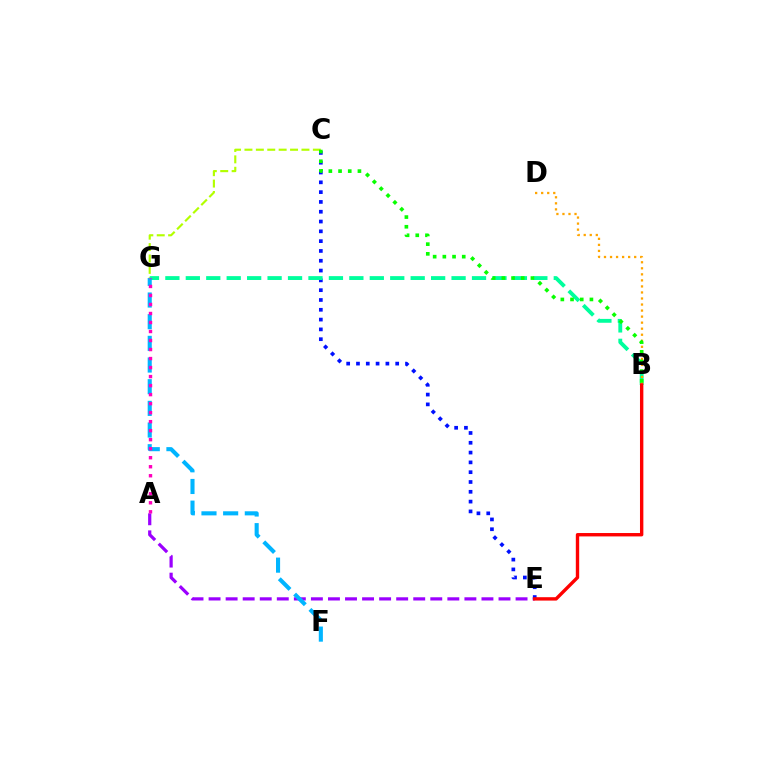{('A', 'E'): [{'color': '#9b00ff', 'line_style': 'dashed', 'thickness': 2.32}], ('C', 'G'): [{'color': '#b3ff00', 'line_style': 'dashed', 'thickness': 1.55}], ('C', 'E'): [{'color': '#0010ff', 'line_style': 'dotted', 'thickness': 2.66}], ('B', 'G'): [{'color': '#00ff9d', 'line_style': 'dashed', 'thickness': 2.78}], ('F', 'G'): [{'color': '#00b5ff', 'line_style': 'dashed', 'thickness': 2.94}], ('B', 'D'): [{'color': '#ffa500', 'line_style': 'dotted', 'thickness': 1.64}], ('A', 'G'): [{'color': '#ff00bd', 'line_style': 'dotted', 'thickness': 2.45}], ('B', 'C'): [{'color': '#08ff00', 'line_style': 'dotted', 'thickness': 2.63}], ('B', 'E'): [{'color': '#ff0000', 'line_style': 'solid', 'thickness': 2.44}]}